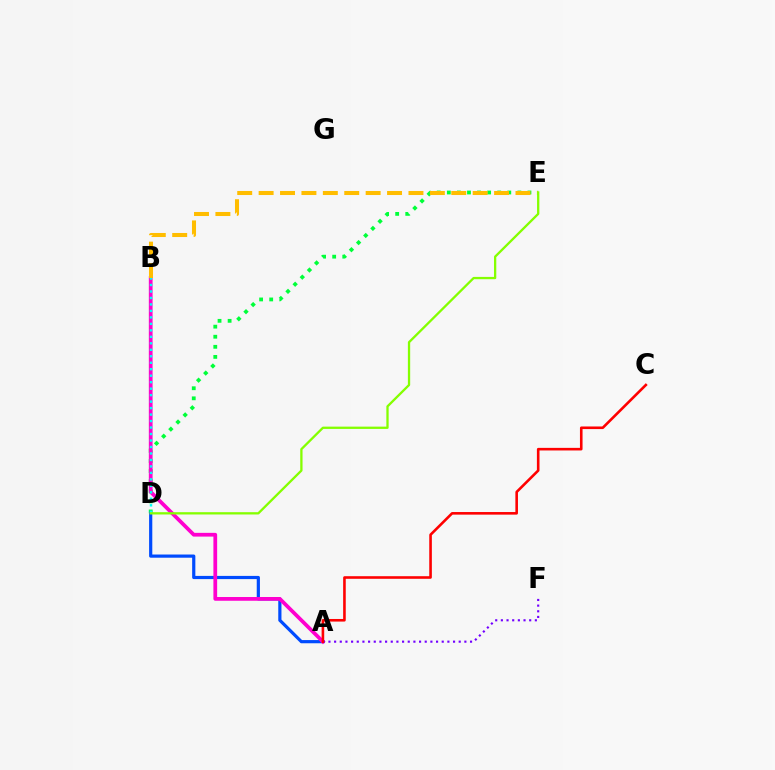{('D', 'E'): [{'color': '#00ff39', 'line_style': 'dotted', 'thickness': 2.74}, {'color': '#84ff00', 'line_style': 'solid', 'thickness': 1.65}], ('A', 'D'): [{'color': '#004bff', 'line_style': 'solid', 'thickness': 2.3}], ('A', 'B'): [{'color': '#ff00cf', 'line_style': 'solid', 'thickness': 2.7}], ('B', 'D'): [{'color': '#00fff6', 'line_style': 'dotted', 'thickness': 1.76}], ('B', 'E'): [{'color': '#ffbd00', 'line_style': 'dashed', 'thickness': 2.91}], ('A', 'F'): [{'color': '#7200ff', 'line_style': 'dotted', 'thickness': 1.54}], ('A', 'C'): [{'color': '#ff0000', 'line_style': 'solid', 'thickness': 1.87}]}